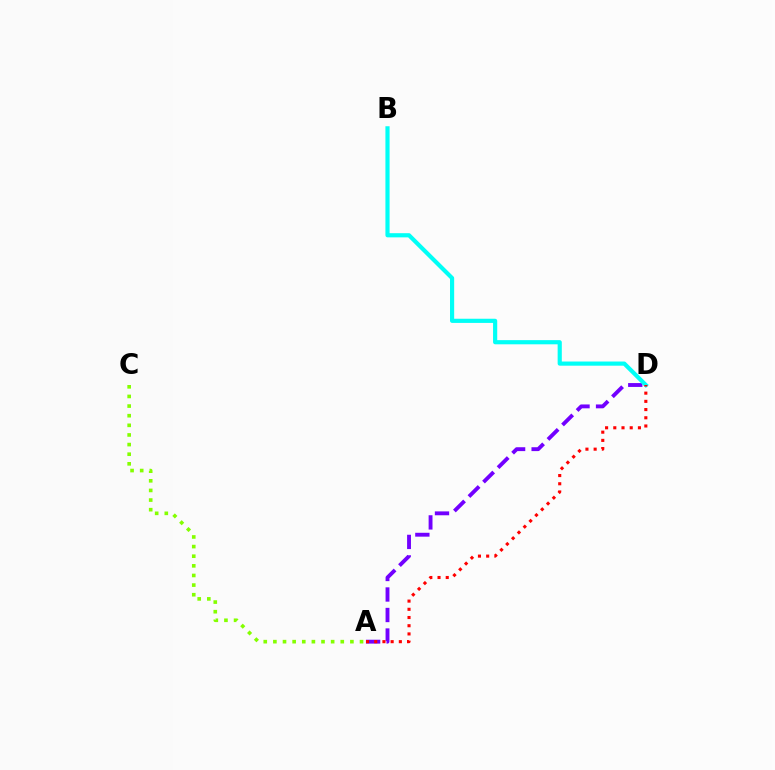{('A', 'D'): [{'color': '#7200ff', 'line_style': 'dashed', 'thickness': 2.79}, {'color': '#ff0000', 'line_style': 'dotted', 'thickness': 2.23}], ('A', 'C'): [{'color': '#84ff00', 'line_style': 'dotted', 'thickness': 2.62}], ('B', 'D'): [{'color': '#00fff6', 'line_style': 'solid', 'thickness': 3.0}]}